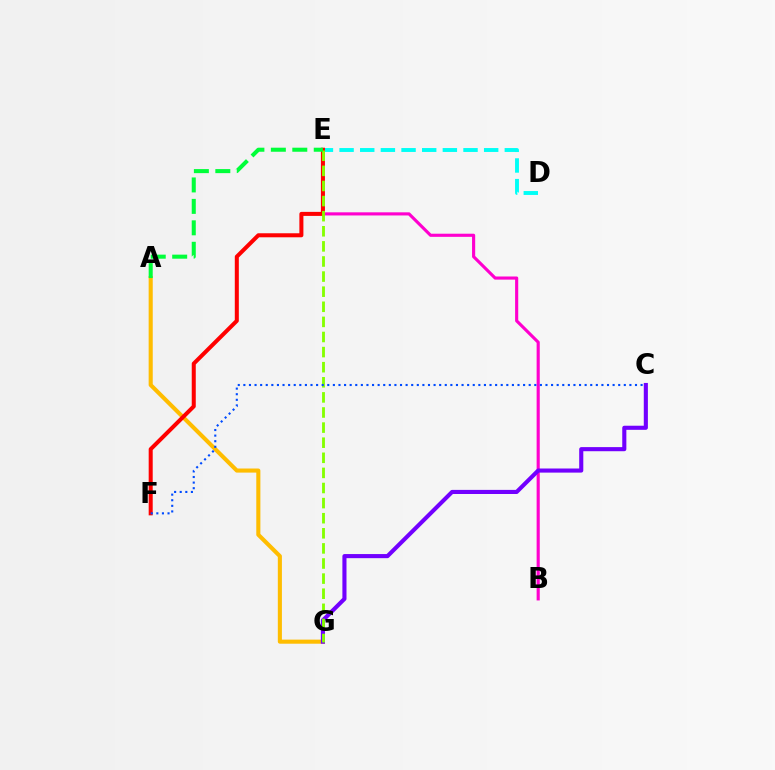{('D', 'E'): [{'color': '#00fff6', 'line_style': 'dashed', 'thickness': 2.81}], ('B', 'E'): [{'color': '#ff00cf', 'line_style': 'solid', 'thickness': 2.25}], ('A', 'G'): [{'color': '#ffbd00', 'line_style': 'solid', 'thickness': 2.94}], ('E', 'F'): [{'color': '#ff0000', 'line_style': 'solid', 'thickness': 2.9}], ('C', 'G'): [{'color': '#7200ff', 'line_style': 'solid', 'thickness': 2.95}], ('E', 'G'): [{'color': '#84ff00', 'line_style': 'dashed', 'thickness': 2.05}], ('A', 'E'): [{'color': '#00ff39', 'line_style': 'dashed', 'thickness': 2.91}], ('C', 'F'): [{'color': '#004bff', 'line_style': 'dotted', 'thickness': 1.52}]}